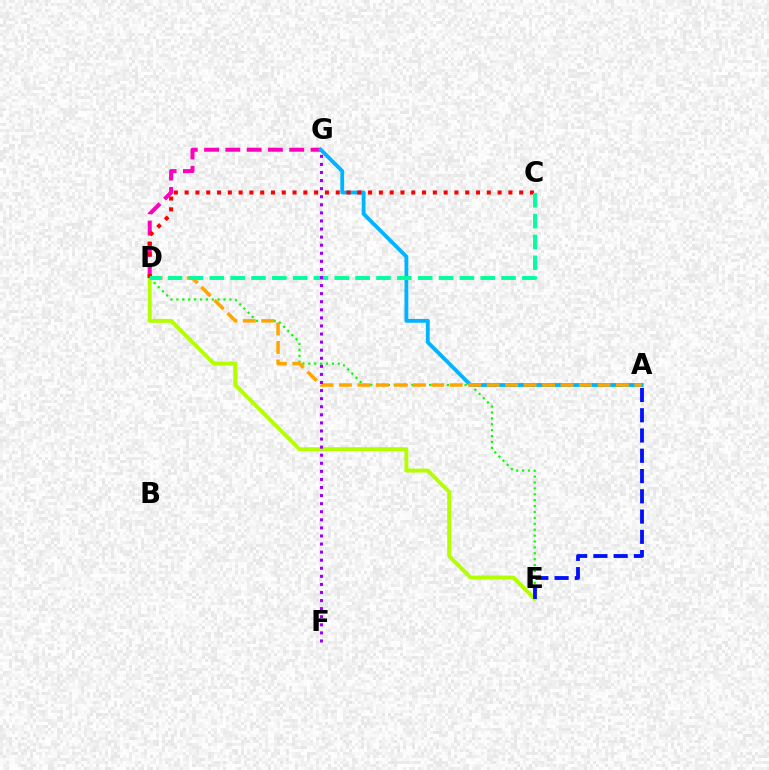{('D', 'G'): [{'color': '#ff00bd', 'line_style': 'dashed', 'thickness': 2.89}], ('D', 'E'): [{'color': '#08ff00', 'line_style': 'dotted', 'thickness': 1.6}, {'color': '#b3ff00', 'line_style': 'solid', 'thickness': 2.83}], ('A', 'G'): [{'color': '#00b5ff', 'line_style': 'solid', 'thickness': 2.76}], ('A', 'E'): [{'color': '#0010ff', 'line_style': 'dashed', 'thickness': 2.75}], ('C', 'D'): [{'color': '#ff0000', 'line_style': 'dotted', 'thickness': 2.93}, {'color': '#00ff9d', 'line_style': 'dashed', 'thickness': 2.83}], ('A', 'D'): [{'color': '#ffa500', 'line_style': 'dashed', 'thickness': 2.51}], ('F', 'G'): [{'color': '#9b00ff', 'line_style': 'dotted', 'thickness': 2.19}]}